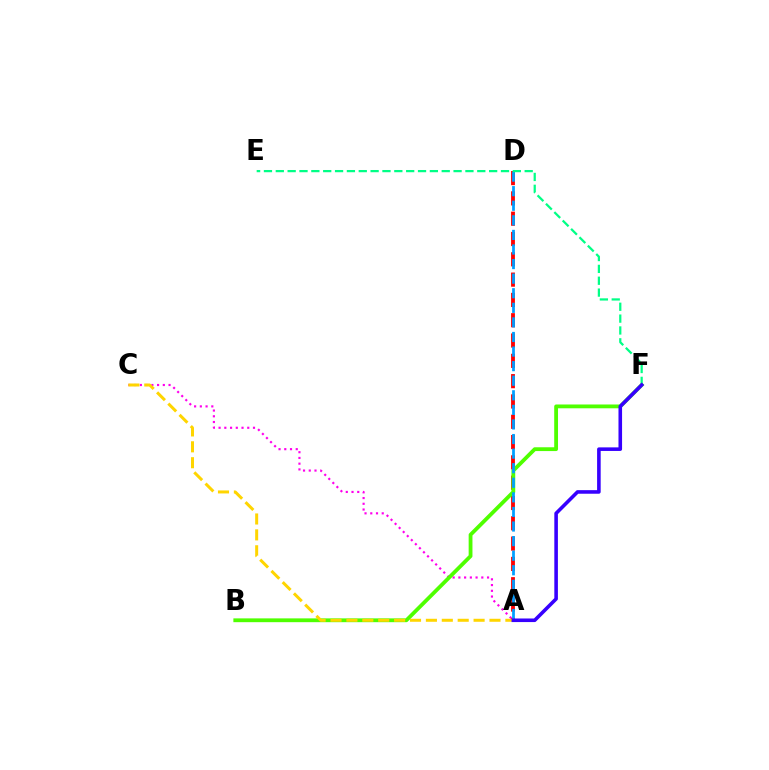{('A', 'D'): [{'color': '#ff0000', 'line_style': 'dashed', 'thickness': 2.76}, {'color': '#009eff', 'line_style': 'dashed', 'thickness': 1.98}], ('A', 'C'): [{'color': '#ff00ed', 'line_style': 'dotted', 'thickness': 1.56}, {'color': '#ffd500', 'line_style': 'dashed', 'thickness': 2.16}], ('B', 'F'): [{'color': '#4fff00', 'line_style': 'solid', 'thickness': 2.74}], ('E', 'F'): [{'color': '#00ff86', 'line_style': 'dashed', 'thickness': 1.61}], ('A', 'F'): [{'color': '#3700ff', 'line_style': 'solid', 'thickness': 2.58}]}